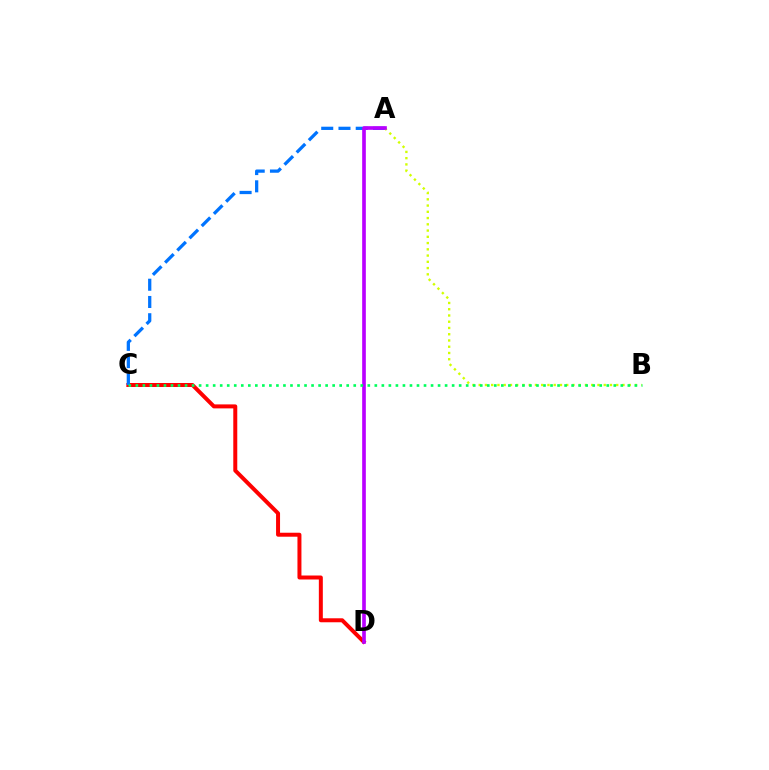{('C', 'D'): [{'color': '#ff0000', 'line_style': 'solid', 'thickness': 2.87}], ('A', 'C'): [{'color': '#0074ff', 'line_style': 'dashed', 'thickness': 2.34}], ('A', 'B'): [{'color': '#d1ff00', 'line_style': 'dotted', 'thickness': 1.7}], ('A', 'D'): [{'color': '#b900ff', 'line_style': 'solid', 'thickness': 2.63}], ('B', 'C'): [{'color': '#00ff5c', 'line_style': 'dotted', 'thickness': 1.91}]}